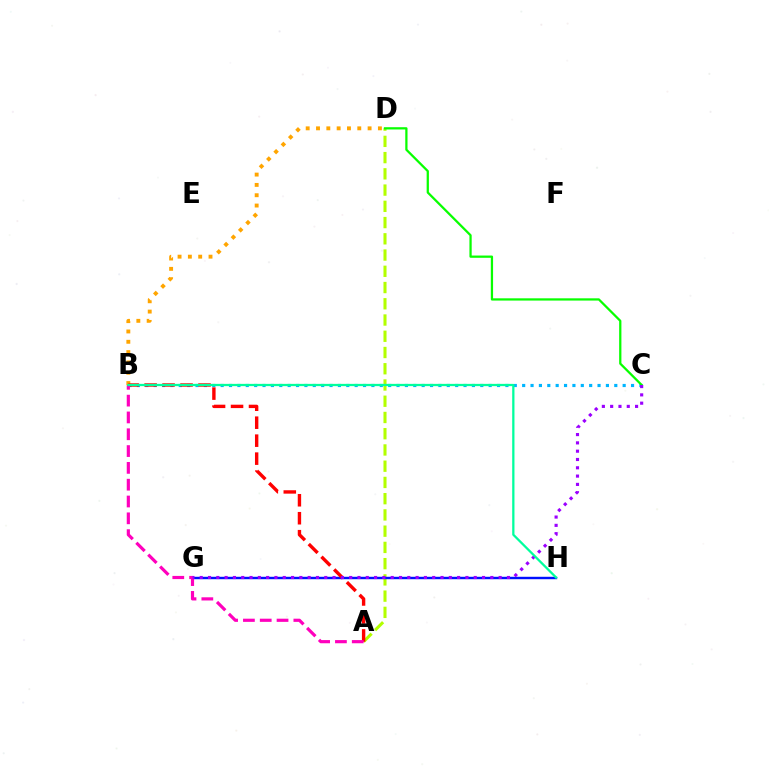{('A', 'D'): [{'color': '#b3ff00', 'line_style': 'dashed', 'thickness': 2.21}], ('G', 'H'): [{'color': '#0010ff', 'line_style': 'solid', 'thickness': 1.75}], ('B', 'D'): [{'color': '#ffa500', 'line_style': 'dotted', 'thickness': 2.8}], ('B', 'C'): [{'color': '#00b5ff', 'line_style': 'dotted', 'thickness': 2.28}], ('A', 'B'): [{'color': '#ff0000', 'line_style': 'dashed', 'thickness': 2.44}, {'color': '#ff00bd', 'line_style': 'dashed', 'thickness': 2.28}], ('C', 'D'): [{'color': '#08ff00', 'line_style': 'solid', 'thickness': 1.63}], ('C', 'G'): [{'color': '#9b00ff', 'line_style': 'dotted', 'thickness': 2.26}], ('B', 'H'): [{'color': '#00ff9d', 'line_style': 'solid', 'thickness': 1.63}]}